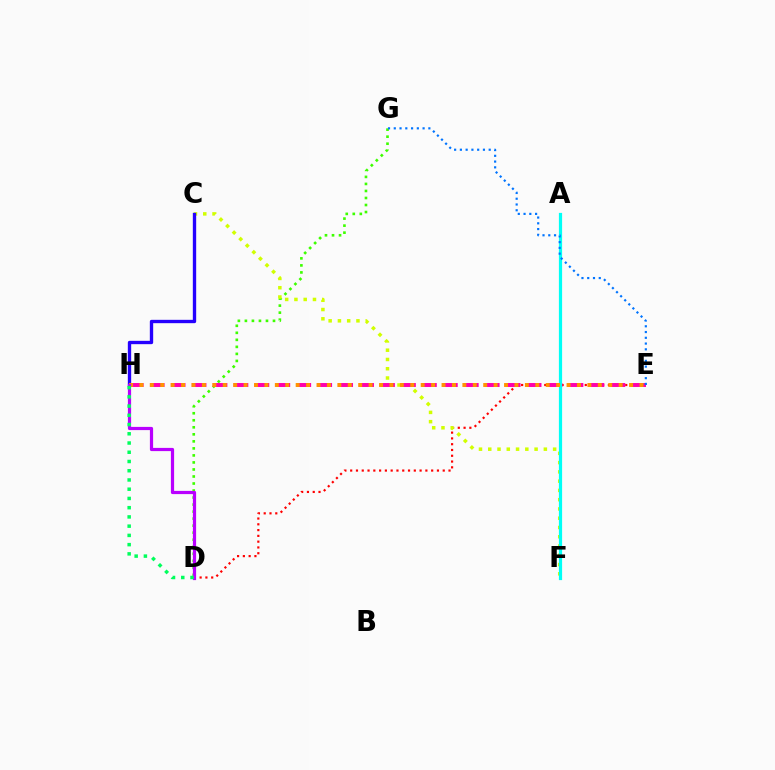{('D', 'G'): [{'color': '#3dff00', 'line_style': 'dotted', 'thickness': 1.91}], ('D', 'E'): [{'color': '#ff0000', 'line_style': 'dotted', 'thickness': 1.57}], ('C', 'F'): [{'color': '#d1ff00', 'line_style': 'dotted', 'thickness': 2.52}], ('C', 'H'): [{'color': '#2500ff', 'line_style': 'solid', 'thickness': 2.41}], ('E', 'H'): [{'color': '#ff00ac', 'line_style': 'dashed', 'thickness': 2.84}, {'color': '#ff9400', 'line_style': 'dotted', 'thickness': 2.83}], ('A', 'F'): [{'color': '#00fff6', 'line_style': 'solid', 'thickness': 2.31}], ('E', 'G'): [{'color': '#0074ff', 'line_style': 'dotted', 'thickness': 1.57}], ('D', 'H'): [{'color': '#b900ff', 'line_style': 'solid', 'thickness': 2.31}, {'color': '#00ff5c', 'line_style': 'dotted', 'thickness': 2.51}]}